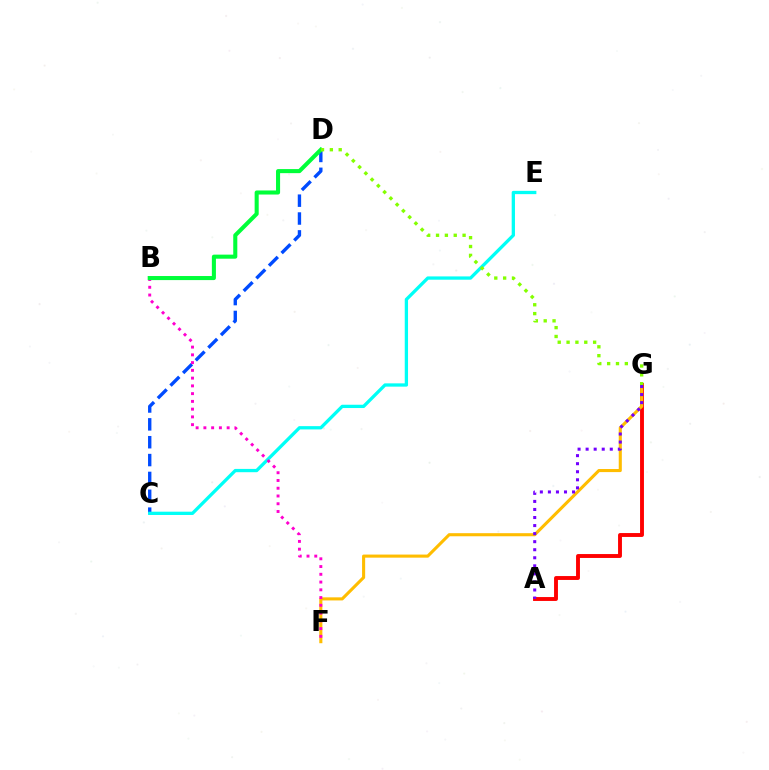{('A', 'G'): [{'color': '#ff0000', 'line_style': 'solid', 'thickness': 2.8}, {'color': '#7200ff', 'line_style': 'dotted', 'thickness': 2.19}], ('C', 'D'): [{'color': '#004bff', 'line_style': 'dashed', 'thickness': 2.43}], ('F', 'G'): [{'color': '#ffbd00', 'line_style': 'solid', 'thickness': 2.22}], ('C', 'E'): [{'color': '#00fff6', 'line_style': 'solid', 'thickness': 2.37}], ('B', 'F'): [{'color': '#ff00cf', 'line_style': 'dotted', 'thickness': 2.11}], ('B', 'D'): [{'color': '#00ff39', 'line_style': 'solid', 'thickness': 2.93}], ('D', 'G'): [{'color': '#84ff00', 'line_style': 'dotted', 'thickness': 2.4}]}